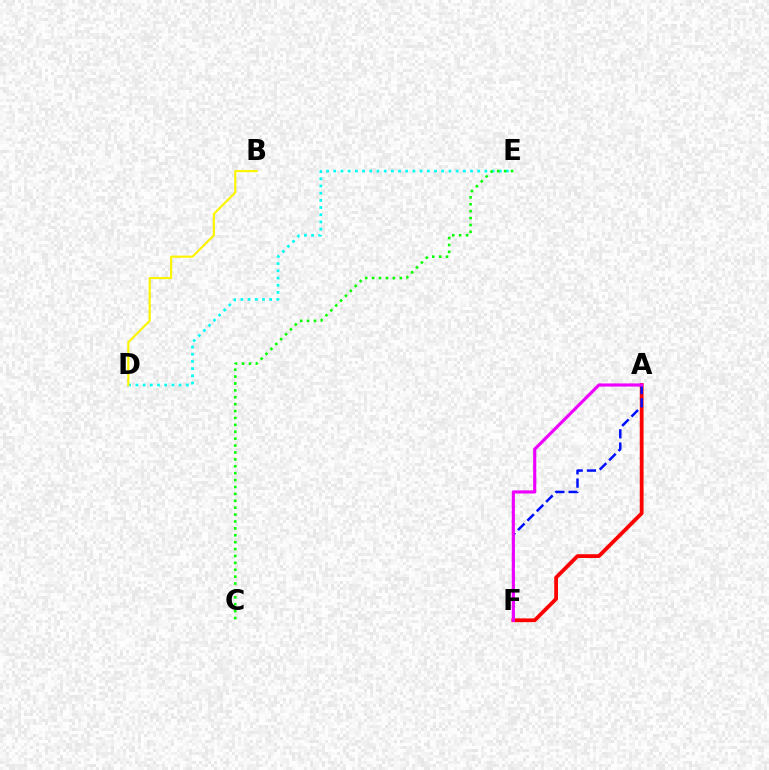{('A', 'F'): [{'color': '#ff0000', 'line_style': 'solid', 'thickness': 2.72}, {'color': '#0010ff', 'line_style': 'dashed', 'thickness': 1.8}, {'color': '#ee00ff', 'line_style': 'solid', 'thickness': 2.26}], ('D', 'E'): [{'color': '#00fff6', 'line_style': 'dotted', 'thickness': 1.96}], ('C', 'E'): [{'color': '#08ff00', 'line_style': 'dotted', 'thickness': 1.87}], ('B', 'D'): [{'color': '#fcf500', 'line_style': 'solid', 'thickness': 1.56}]}